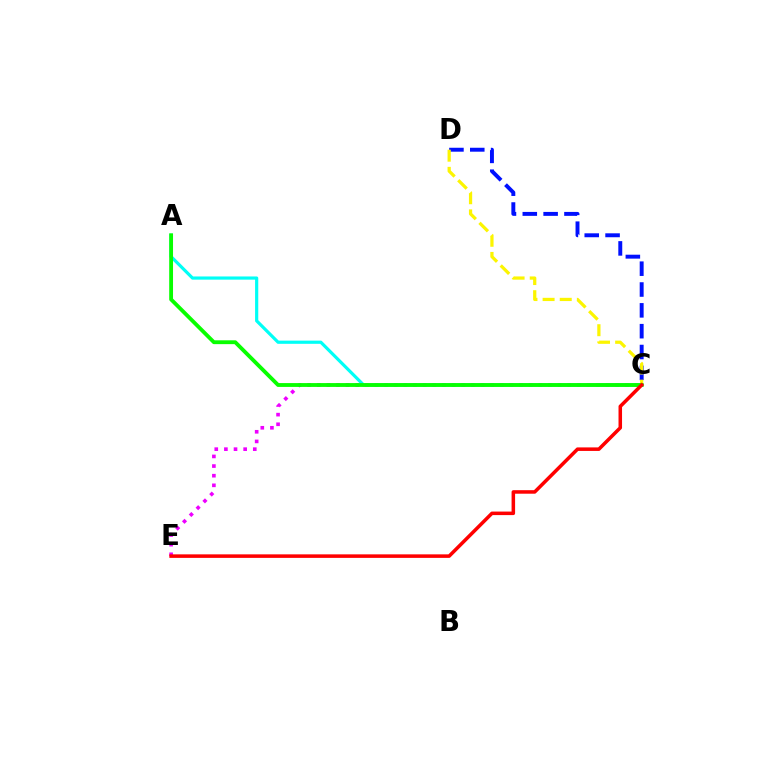{('C', 'E'): [{'color': '#ee00ff', 'line_style': 'dotted', 'thickness': 2.62}, {'color': '#ff0000', 'line_style': 'solid', 'thickness': 2.54}], ('A', 'C'): [{'color': '#00fff6', 'line_style': 'solid', 'thickness': 2.29}, {'color': '#08ff00', 'line_style': 'solid', 'thickness': 2.76}], ('C', 'D'): [{'color': '#0010ff', 'line_style': 'dashed', 'thickness': 2.83}, {'color': '#fcf500', 'line_style': 'dashed', 'thickness': 2.33}]}